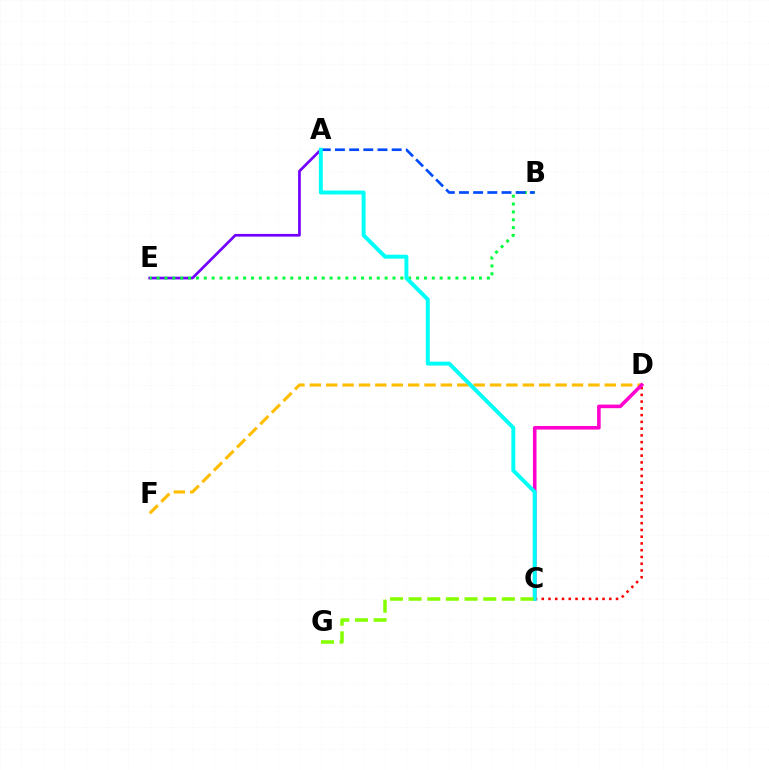{('A', 'E'): [{'color': '#7200ff', 'line_style': 'solid', 'thickness': 1.95}], ('B', 'E'): [{'color': '#00ff39', 'line_style': 'dotted', 'thickness': 2.14}], ('A', 'B'): [{'color': '#004bff', 'line_style': 'dashed', 'thickness': 1.93}], ('D', 'F'): [{'color': '#ffbd00', 'line_style': 'dashed', 'thickness': 2.23}], ('C', 'D'): [{'color': '#ff0000', 'line_style': 'dotted', 'thickness': 1.83}, {'color': '#ff00cf', 'line_style': 'solid', 'thickness': 2.58}], ('A', 'C'): [{'color': '#00fff6', 'line_style': 'solid', 'thickness': 2.83}], ('C', 'G'): [{'color': '#84ff00', 'line_style': 'dashed', 'thickness': 2.53}]}